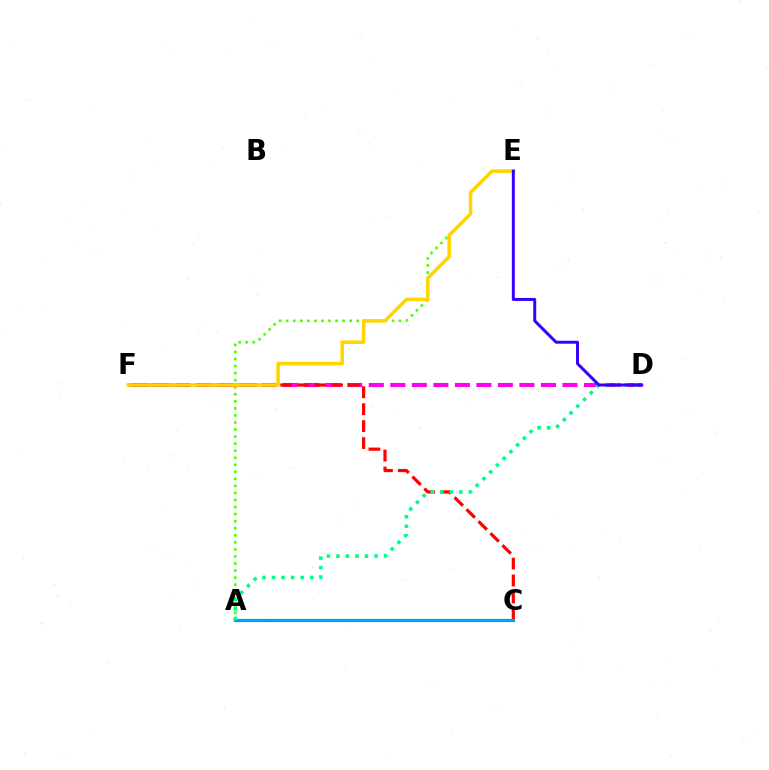{('A', 'E'): [{'color': '#4fff00', 'line_style': 'dotted', 'thickness': 1.92}], ('D', 'F'): [{'color': '#ff00ed', 'line_style': 'dashed', 'thickness': 2.92}], ('C', 'F'): [{'color': '#ff0000', 'line_style': 'dashed', 'thickness': 2.3}], ('A', 'C'): [{'color': '#009eff', 'line_style': 'solid', 'thickness': 2.33}], ('A', 'D'): [{'color': '#00ff86', 'line_style': 'dotted', 'thickness': 2.59}], ('E', 'F'): [{'color': '#ffd500', 'line_style': 'solid', 'thickness': 2.52}], ('D', 'E'): [{'color': '#3700ff', 'line_style': 'solid', 'thickness': 2.15}]}